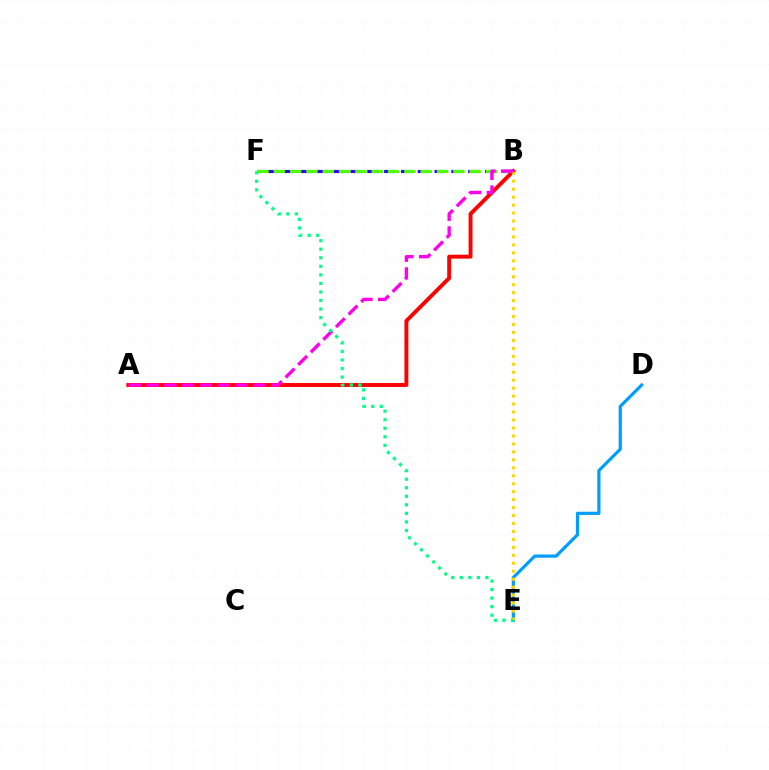{('B', 'F'): [{'color': '#3700ff', 'line_style': 'dashed', 'thickness': 2.28}, {'color': '#4fff00', 'line_style': 'dashed', 'thickness': 2.22}], ('D', 'E'): [{'color': '#009eff', 'line_style': 'solid', 'thickness': 2.31}], ('A', 'B'): [{'color': '#ff0000', 'line_style': 'solid', 'thickness': 2.82}, {'color': '#ff00ed', 'line_style': 'dashed', 'thickness': 2.42}], ('B', 'E'): [{'color': '#ffd500', 'line_style': 'dotted', 'thickness': 2.16}], ('E', 'F'): [{'color': '#00ff86', 'line_style': 'dotted', 'thickness': 2.32}]}